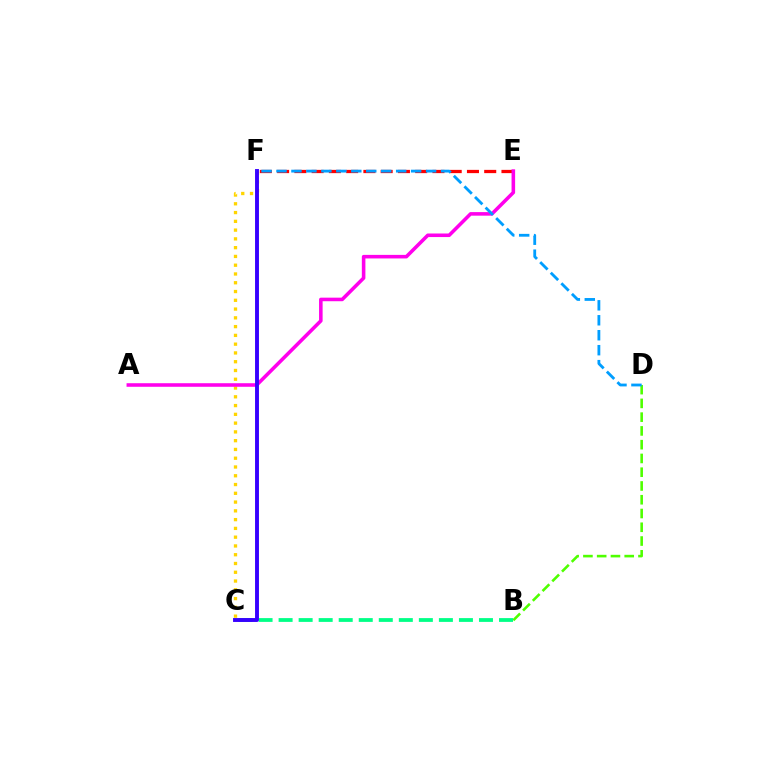{('E', 'F'): [{'color': '#ff0000', 'line_style': 'dashed', 'thickness': 2.34}], ('B', 'D'): [{'color': '#4fff00', 'line_style': 'dashed', 'thickness': 1.87}], ('C', 'F'): [{'color': '#ffd500', 'line_style': 'dotted', 'thickness': 2.38}, {'color': '#3700ff', 'line_style': 'solid', 'thickness': 2.8}], ('B', 'C'): [{'color': '#00ff86', 'line_style': 'dashed', 'thickness': 2.72}], ('A', 'E'): [{'color': '#ff00ed', 'line_style': 'solid', 'thickness': 2.57}], ('D', 'F'): [{'color': '#009eff', 'line_style': 'dashed', 'thickness': 2.03}]}